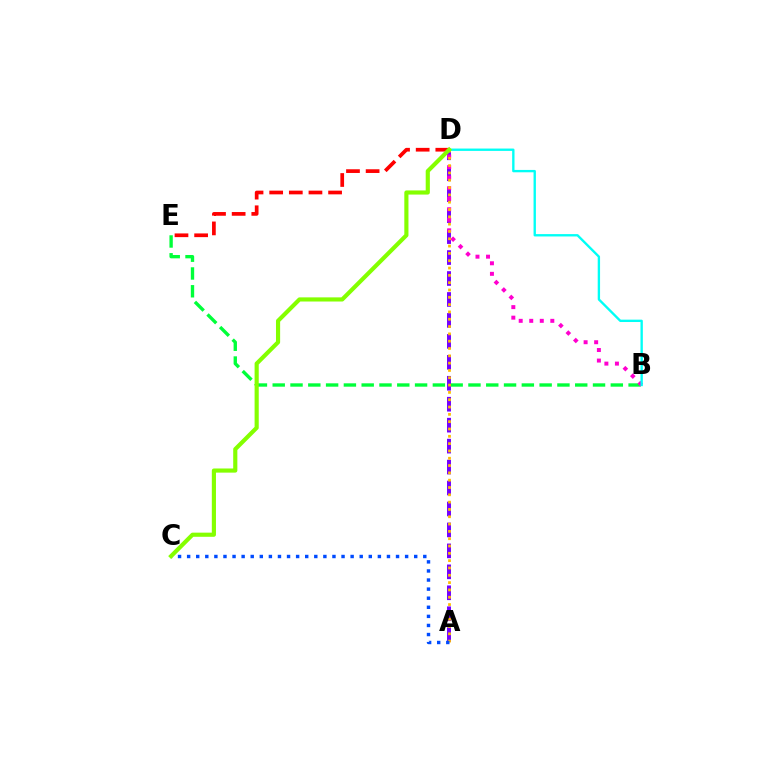{('B', 'E'): [{'color': '#00ff39', 'line_style': 'dashed', 'thickness': 2.42}], ('A', 'D'): [{'color': '#7200ff', 'line_style': 'dashed', 'thickness': 2.85}, {'color': '#ffbd00', 'line_style': 'dotted', 'thickness': 1.99}], ('B', 'D'): [{'color': '#ff00cf', 'line_style': 'dotted', 'thickness': 2.86}, {'color': '#00fff6', 'line_style': 'solid', 'thickness': 1.69}], ('D', 'E'): [{'color': '#ff0000', 'line_style': 'dashed', 'thickness': 2.67}], ('A', 'C'): [{'color': '#004bff', 'line_style': 'dotted', 'thickness': 2.47}], ('C', 'D'): [{'color': '#84ff00', 'line_style': 'solid', 'thickness': 2.98}]}